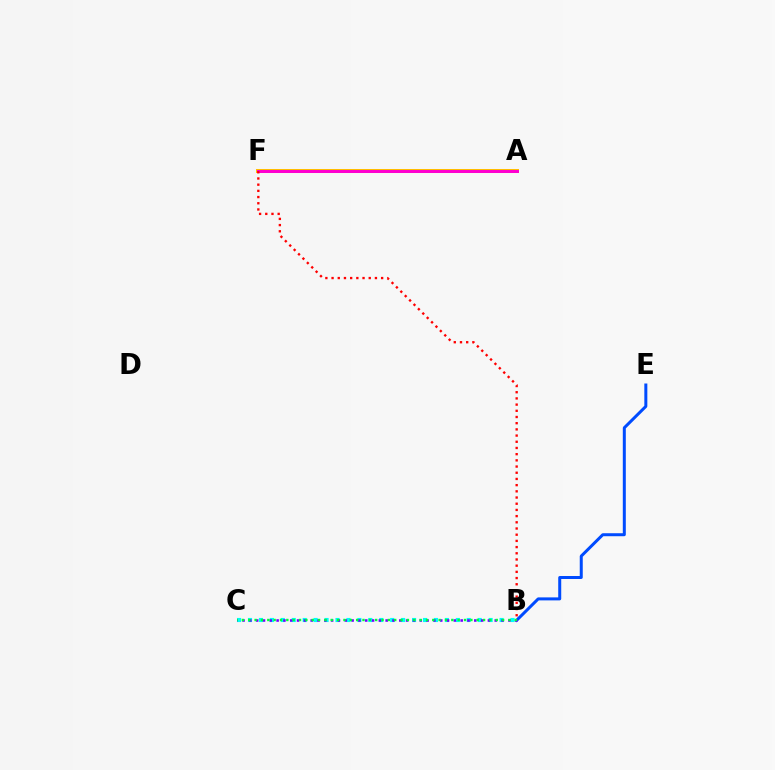{('B', 'E'): [{'color': '#004bff', 'line_style': 'solid', 'thickness': 2.16}], ('A', 'F'): [{'color': '#ffbd00', 'line_style': 'solid', 'thickness': 2.89}, {'color': '#84ff00', 'line_style': 'dotted', 'thickness': 1.95}, {'color': '#ff00cf', 'line_style': 'solid', 'thickness': 2.16}], ('B', 'C'): [{'color': '#00fff6', 'line_style': 'dotted', 'thickness': 2.97}, {'color': '#7200ff', 'line_style': 'dotted', 'thickness': 1.85}, {'color': '#00ff39', 'line_style': 'dotted', 'thickness': 1.72}], ('B', 'F'): [{'color': '#ff0000', 'line_style': 'dotted', 'thickness': 1.68}]}